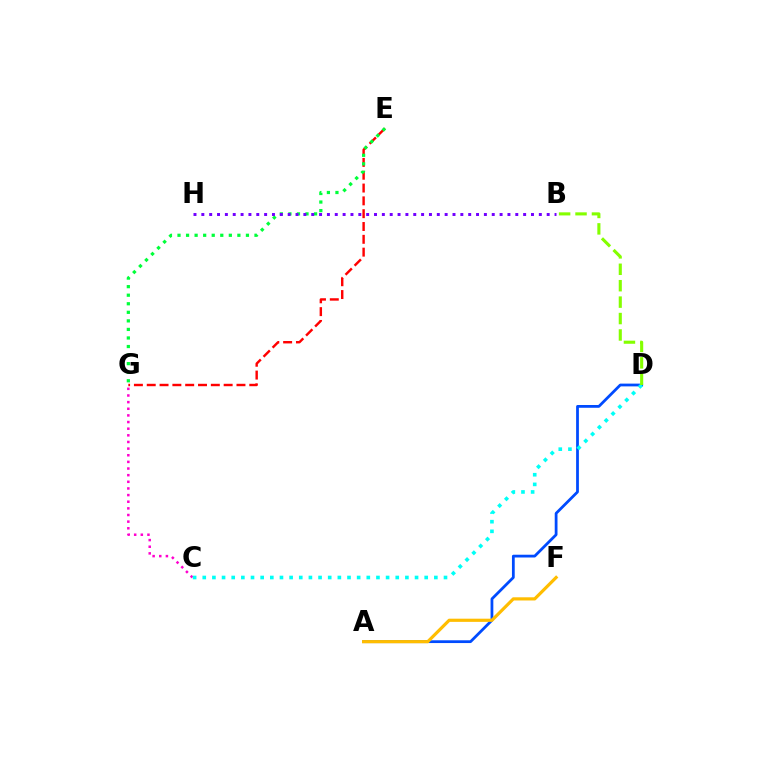{('C', 'G'): [{'color': '#ff00cf', 'line_style': 'dotted', 'thickness': 1.8}], ('A', 'D'): [{'color': '#004bff', 'line_style': 'solid', 'thickness': 2.0}], ('E', 'G'): [{'color': '#ff0000', 'line_style': 'dashed', 'thickness': 1.74}, {'color': '#00ff39', 'line_style': 'dotted', 'thickness': 2.32}], ('C', 'D'): [{'color': '#00fff6', 'line_style': 'dotted', 'thickness': 2.62}], ('B', 'D'): [{'color': '#84ff00', 'line_style': 'dashed', 'thickness': 2.23}], ('A', 'F'): [{'color': '#ffbd00', 'line_style': 'solid', 'thickness': 2.29}], ('B', 'H'): [{'color': '#7200ff', 'line_style': 'dotted', 'thickness': 2.13}]}